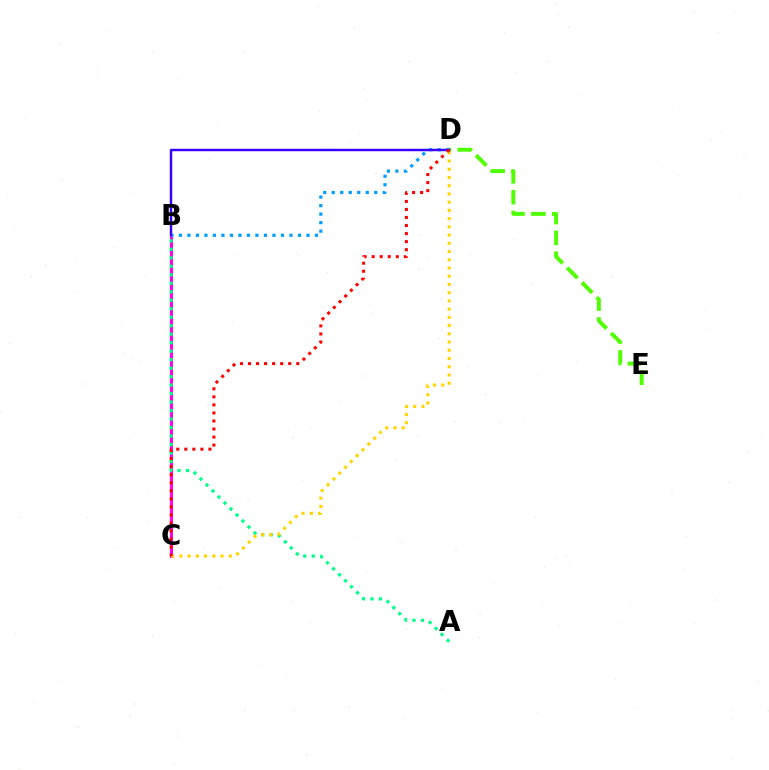{('D', 'E'): [{'color': '#4fff00', 'line_style': 'dashed', 'thickness': 2.83}], ('B', 'C'): [{'color': '#ff00ed', 'line_style': 'solid', 'thickness': 2.14}], ('A', 'B'): [{'color': '#00ff86', 'line_style': 'dotted', 'thickness': 2.31}], ('B', 'D'): [{'color': '#009eff', 'line_style': 'dotted', 'thickness': 2.31}, {'color': '#3700ff', 'line_style': 'solid', 'thickness': 1.77}], ('C', 'D'): [{'color': '#ffd500', 'line_style': 'dotted', 'thickness': 2.24}, {'color': '#ff0000', 'line_style': 'dotted', 'thickness': 2.19}]}